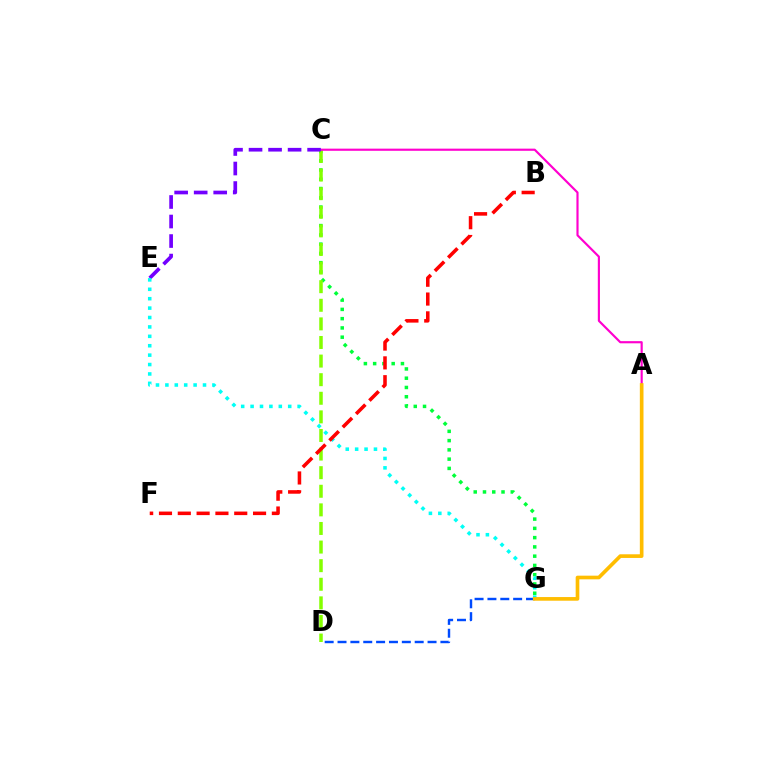{('C', 'G'): [{'color': '#00ff39', 'line_style': 'dotted', 'thickness': 2.52}], ('C', 'D'): [{'color': '#84ff00', 'line_style': 'dashed', 'thickness': 2.53}], ('D', 'G'): [{'color': '#004bff', 'line_style': 'dashed', 'thickness': 1.75}], ('A', 'C'): [{'color': '#ff00cf', 'line_style': 'solid', 'thickness': 1.56}], ('C', 'E'): [{'color': '#7200ff', 'line_style': 'dashed', 'thickness': 2.65}], ('E', 'G'): [{'color': '#00fff6', 'line_style': 'dotted', 'thickness': 2.56}], ('A', 'G'): [{'color': '#ffbd00', 'line_style': 'solid', 'thickness': 2.64}], ('B', 'F'): [{'color': '#ff0000', 'line_style': 'dashed', 'thickness': 2.56}]}